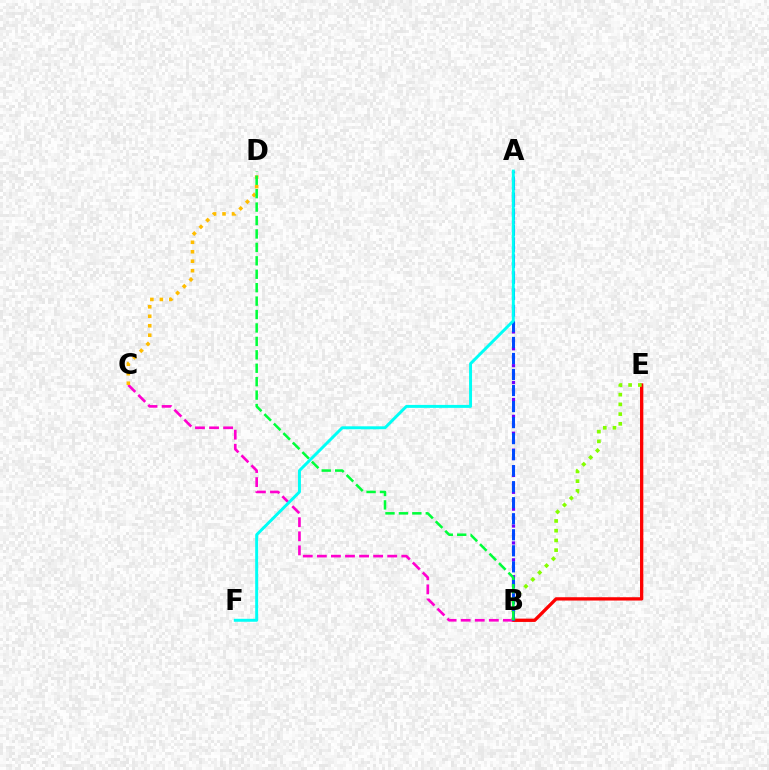{('B', 'E'): [{'color': '#ff0000', 'line_style': 'solid', 'thickness': 2.38}, {'color': '#84ff00', 'line_style': 'dotted', 'thickness': 2.64}], ('B', 'C'): [{'color': '#ff00cf', 'line_style': 'dashed', 'thickness': 1.91}], ('A', 'B'): [{'color': '#7200ff', 'line_style': 'dotted', 'thickness': 2.29}, {'color': '#004bff', 'line_style': 'dashed', 'thickness': 2.18}], ('C', 'D'): [{'color': '#ffbd00', 'line_style': 'dotted', 'thickness': 2.57}], ('B', 'D'): [{'color': '#00ff39', 'line_style': 'dashed', 'thickness': 1.82}], ('A', 'F'): [{'color': '#00fff6', 'line_style': 'solid', 'thickness': 2.13}]}